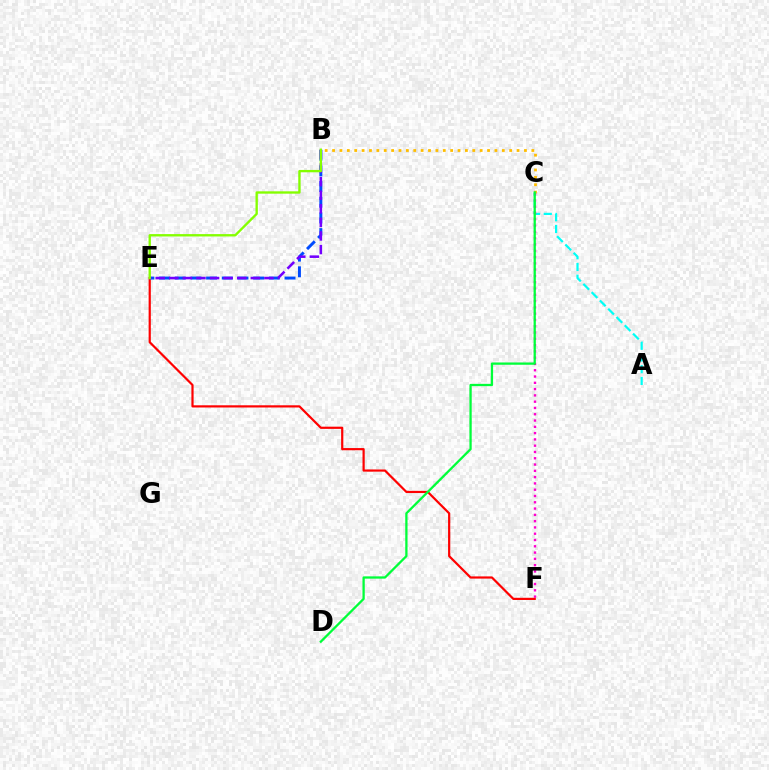{('A', 'C'): [{'color': '#00fff6', 'line_style': 'dashed', 'thickness': 1.59}], ('B', 'C'): [{'color': '#ffbd00', 'line_style': 'dotted', 'thickness': 2.01}], ('C', 'F'): [{'color': '#ff00cf', 'line_style': 'dotted', 'thickness': 1.71}], ('E', 'F'): [{'color': '#ff0000', 'line_style': 'solid', 'thickness': 1.58}], ('C', 'D'): [{'color': '#00ff39', 'line_style': 'solid', 'thickness': 1.65}], ('B', 'E'): [{'color': '#004bff', 'line_style': 'dashed', 'thickness': 2.13}, {'color': '#7200ff', 'line_style': 'dashed', 'thickness': 1.85}, {'color': '#84ff00', 'line_style': 'solid', 'thickness': 1.69}]}